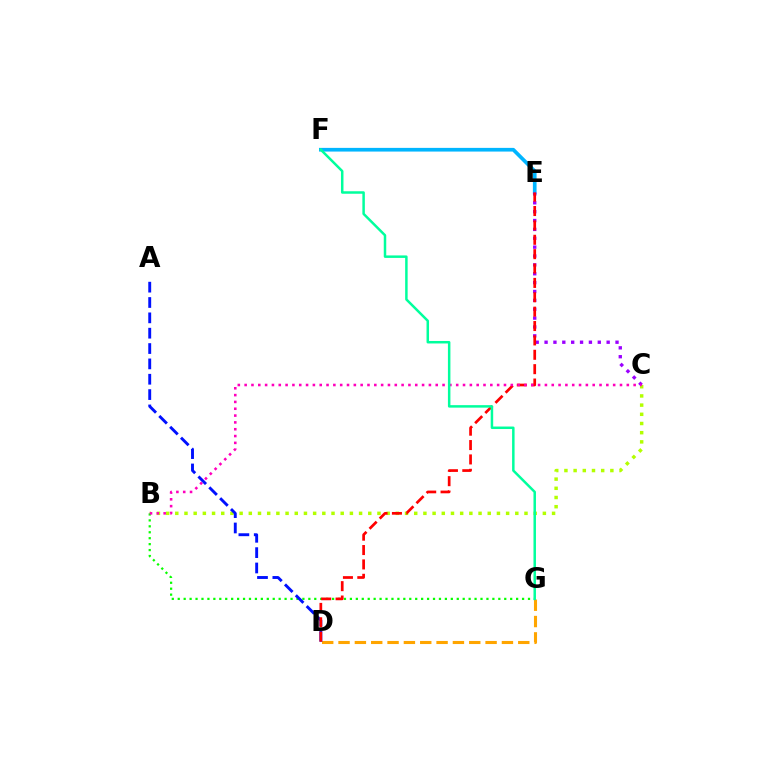{('E', 'F'): [{'color': '#00b5ff', 'line_style': 'solid', 'thickness': 2.65}], ('B', 'C'): [{'color': '#b3ff00', 'line_style': 'dotted', 'thickness': 2.5}, {'color': '#ff00bd', 'line_style': 'dotted', 'thickness': 1.85}], ('D', 'G'): [{'color': '#ffa500', 'line_style': 'dashed', 'thickness': 2.22}], ('C', 'E'): [{'color': '#9b00ff', 'line_style': 'dotted', 'thickness': 2.41}], ('B', 'G'): [{'color': '#08ff00', 'line_style': 'dotted', 'thickness': 1.61}], ('A', 'D'): [{'color': '#0010ff', 'line_style': 'dashed', 'thickness': 2.09}], ('D', 'E'): [{'color': '#ff0000', 'line_style': 'dashed', 'thickness': 1.95}], ('F', 'G'): [{'color': '#00ff9d', 'line_style': 'solid', 'thickness': 1.79}]}